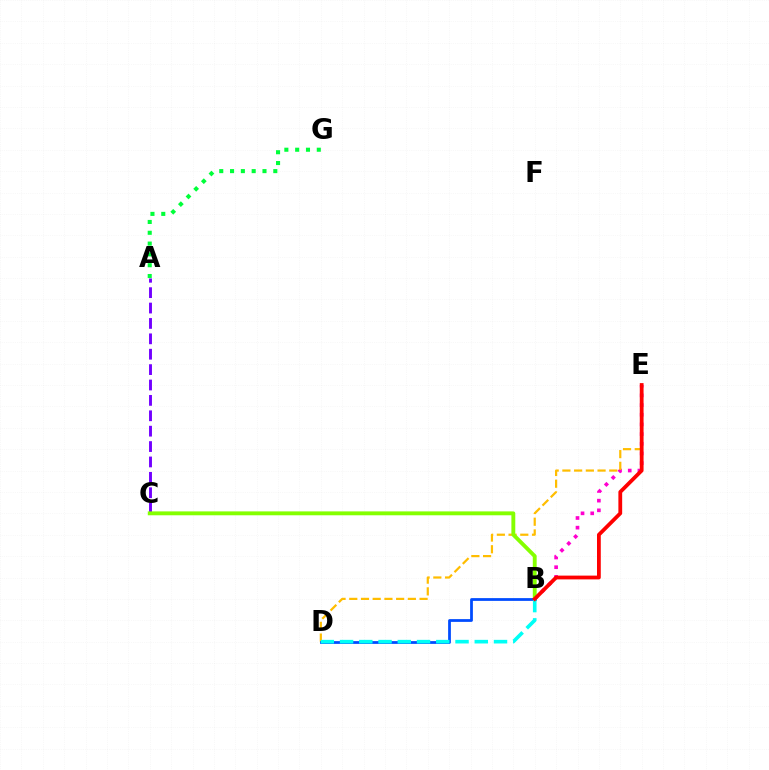{('B', 'E'): [{'color': '#ff00cf', 'line_style': 'dotted', 'thickness': 2.63}, {'color': '#ff0000', 'line_style': 'solid', 'thickness': 2.72}], ('D', 'E'): [{'color': '#ffbd00', 'line_style': 'dashed', 'thickness': 1.59}], ('A', 'C'): [{'color': '#7200ff', 'line_style': 'dashed', 'thickness': 2.09}], ('B', 'C'): [{'color': '#84ff00', 'line_style': 'solid', 'thickness': 2.8}], ('B', 'D'): [{'color': '#004bff', 'line_style': 'solid', 'thickness': 1.99}, {'color': '#00fff6', 'line_style': 'dashed', 'thickness': 2.61}], ('A', 'G'): [{'color': '#00ff39', 'line_style': 'dotted', 'thickness': 2.94}]}